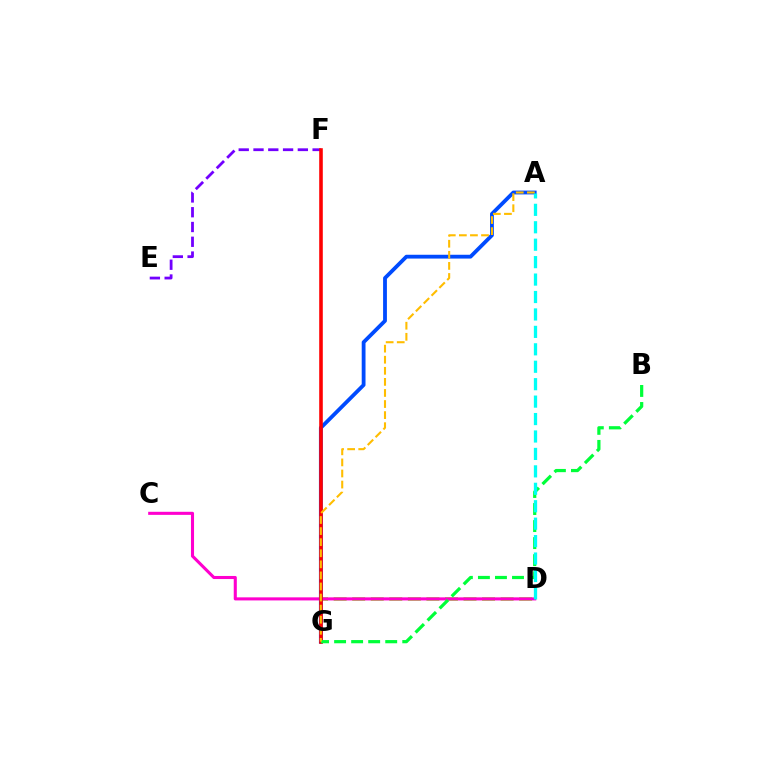{('E', 'F'): [{'color': '#7200ff', 'line_style': 'dashed', 'thickness': 2.01}], ('D', 'G'): [{'color': '#84ff00', 'line_style': 'dashed', 'thickness': 2.52}], ('C', 'D'): [{'color': '#ff00cf', 'line_style': 'solid', 'thickness': 2.22}], ('A', 'G'): [{'color': '#004bff', 'line_style': 'solid', 'thickness': 2.74}, {'color': '#ffbd00', 'line_style': 'dashed', 'thickness': 1.5}], ('F', 'G'): [{'color': '#ff0000', 'line_style': 'solid', 'thickness': 2.58}], ('B', 'G'): [{'color': '#00ff39', 'line_style': 'dashed', 'thickness': 2.31}], ('A', 'D'): [{'color': '#00fff6', 'line_style': 'dashed', 'thickness': 2.37}]}